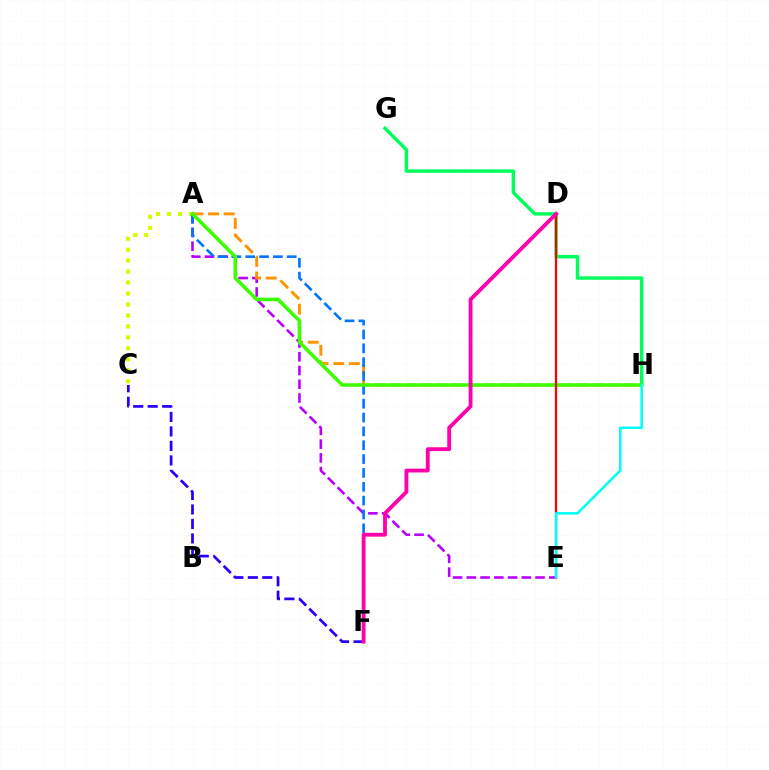{('A', 'E'): [{'color': '#b900ff', 'line_style': 'dashed', 'thickness': 1.87}], ('A', 'H'): [{'color': '#ff9400', 'line_style': 'dashed', 'thickness': 2.12}, {'color': '#3dff00', 'line_style': 'solid', 'thickness': 2.57}], ('A', 'C'): [{'color': '#d1ff00', 'line_style': 'dotted', 'thickness': 2.98}], ('G', 'H'): [{'color': '#00ff5c', 'line_style': 'solid', 'thickness': 2.48}], ('A', 'F'): [{'color': '#0074ff', 'line_style': 'dashed', 'thickness': 1.88}], ('D', 'E'): [{'color': '#ff0000', 'line_style': 'solid', 'thickness': 1.6}], ('C', 'F'): [{'color': '#2500ff', 'line_style': 'dashed', 'thickness': 1.97}], ('D', 'F'): [{'color': '#ff00ac', 'line_style': 'solid', 'thickness': 2.76}], ('E', 'H'): [{'color': '#00fff6', 'line_style': 'solid', 'thickness': 1.82}]}